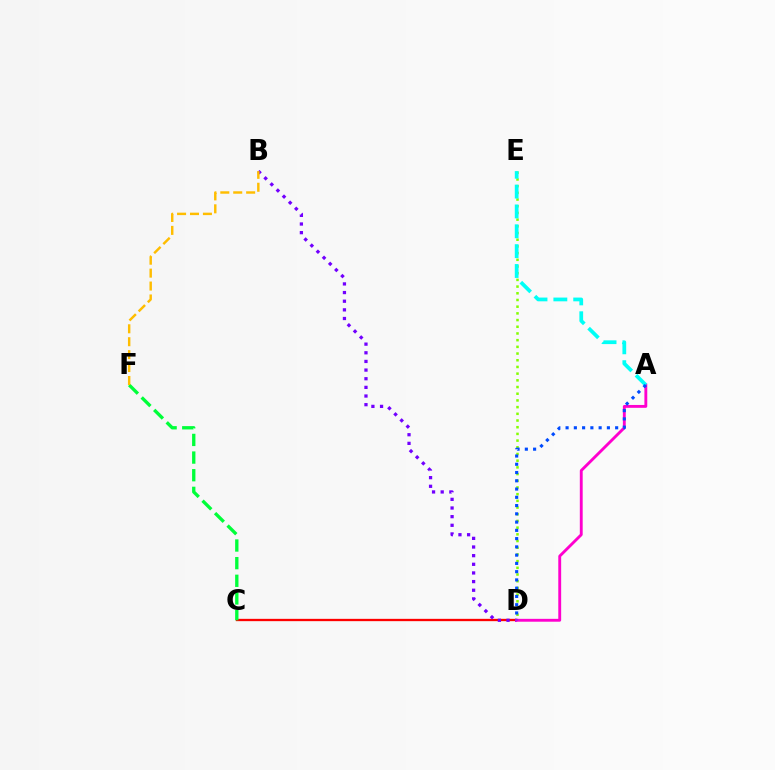{('C', 'D'): [{'color': '#ff0000', 'line_style': 'solid', 'thickness': 1.67}], ('B', 'D'): [{'color': '#7200ff', 'line_style': 'dotted', 'thickness': 2.35}], ('D', 'E'): [{'color': '#84ff00', 'line_style': 'dotted', 'thickness': 1.82}], ('C', 'F'): [{'color': '#00ff39', 'line_style': 'dashed', 'thickness': 2.4}], ('B', 'F'): [{'color': '#ffbd00', 'line_style': 'dashed', 'thickness': 1.76}], ('A', 'D'): [{'color': '#ff00cf', 'line_style': 'solid', 'thickness': 2.06}, {'color': '#004bff', 'line_style': 'dotted', 'thickness': 2.24}], ('A', 'E'): [{'color': '#00fff6', 'line_style': 'dashed', 'thickness': 2.7}]}